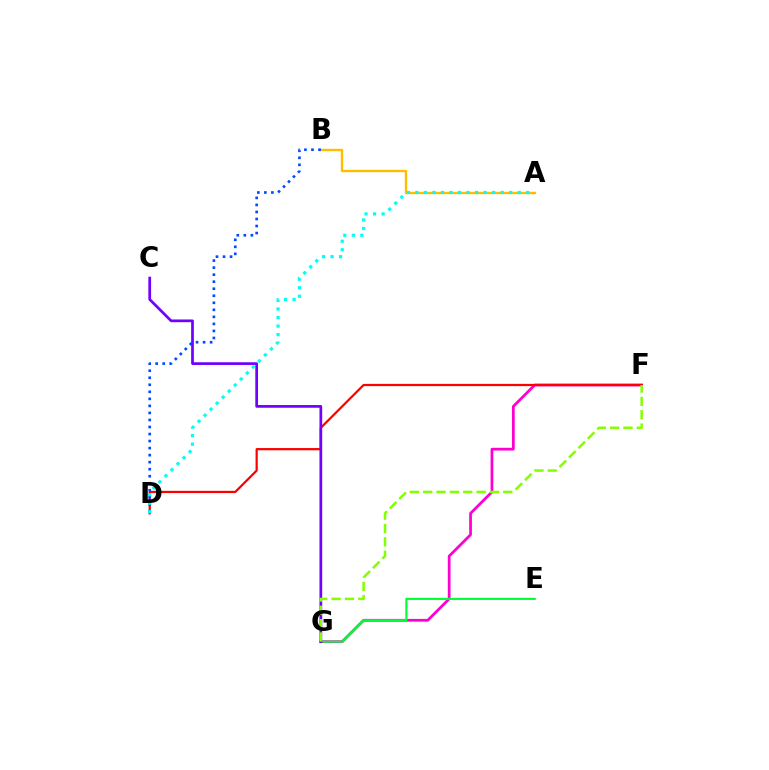{('F', 'G'): [{'color': '#ff00cf', 'line_style': 'solid', 'thickness': 1.97}, {'color': '#84ff00', 'line_style': 'dashed', 'thickness': 1.81}], ('D', 'F'): [{'color': '#ff0000', 'line_style': 'solid', 'thickness': 1.6}], ('A', 'B'): [{'color': '#ffbd00', 'line_style': 'solid', 'thickness': 1.72}], ('E', 'G'): [{'color': '#00ff39', 'line_style': 'solid', 'thickness': 1.55}], ('B', 'D'): [{'color': '#004bff', 'line_style': 'dotted', 'thickness': 1.91}], ('C', 'G'): [{'color': '#7200ff', 'line_style': 'solid', 'thickness': 1.96}], ('A', 'D'): [{'color': '#00fff6', 'line_style': 'dotted', 'thickness': 2.32}]}